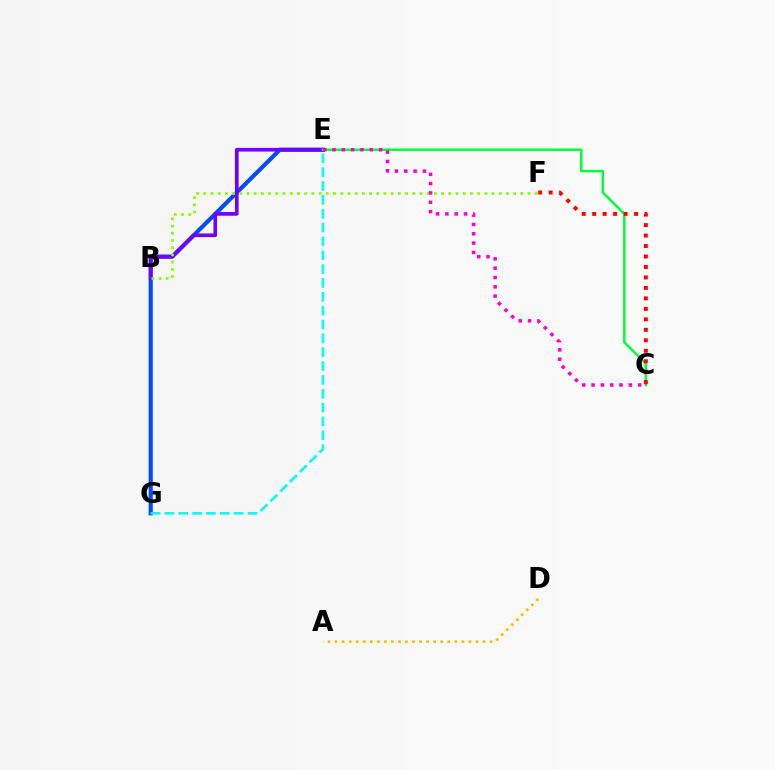{('A', 'D'): [{'color': '#ffbd00', 'line_style': 'dotted', 'thickness': 1.91}], ('E', 'G'): [{'color': '#004bff', 'line_style': 'solid', 'thickness': 2.97}, {'color': '#00fff6', 'line_style': 'dashed', 'thickness': 1.88}], ('B', 'E'): [{'color': '#7200ff', 'line_style': 'solid', 'thickness': 2.64}], ('B', 'F'): [{'color': '#84ff00', 'line_style': 'dotted', 'thickness': 1.96}], ('C', 'E'): [{'color': '#00ff39', 'line_style': 'solid', 'thickness': 1.8}, {'color': '#ff00cf', 'line_style': 'dotted', 'thickness': 2.53}], ('C', 'F'): [{'color': '#ff0000', 'line_style': 'dotted', 'thickness': 2.85}]}